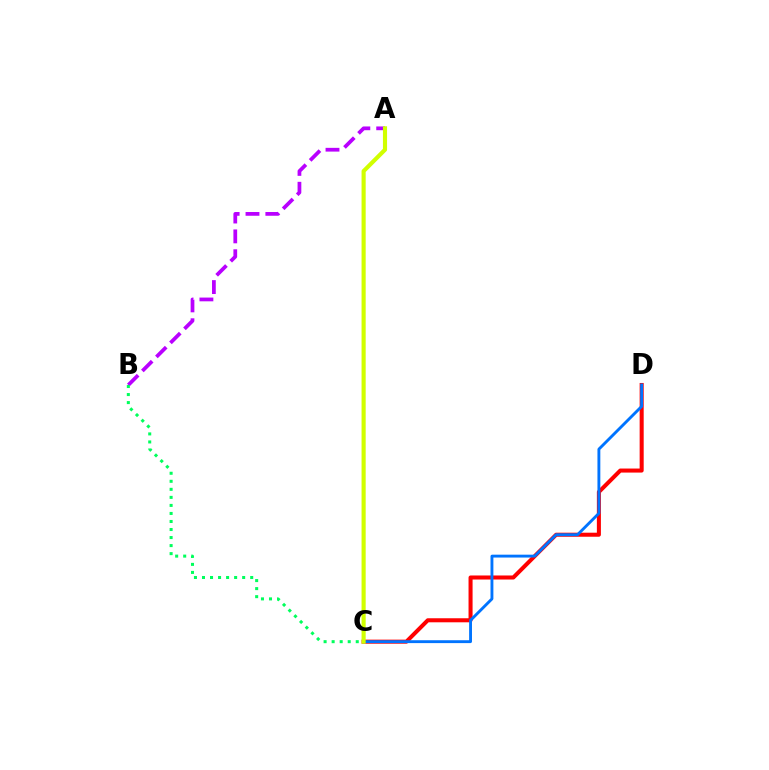{('C', 'D'): [{'color': '#ff0000', 'line_style': 'solid', 'thickness': 2.91}, {'color': '#0074ff', 'line_style': 'solid', 'thickness': 2.07}], ('A', 'B'): [{'color': '#b900ff', 'line_style': 'dashed', 'thickness': 2.7}], ('B', 'C'): [{'color': '#00ff5c', 'line_style': 'dotted', 'thickness': 2.18}], ('A', 'C'): [{'color': '#d1ff00', 'line_style': 'solid', 'thickness': 2.97}]}